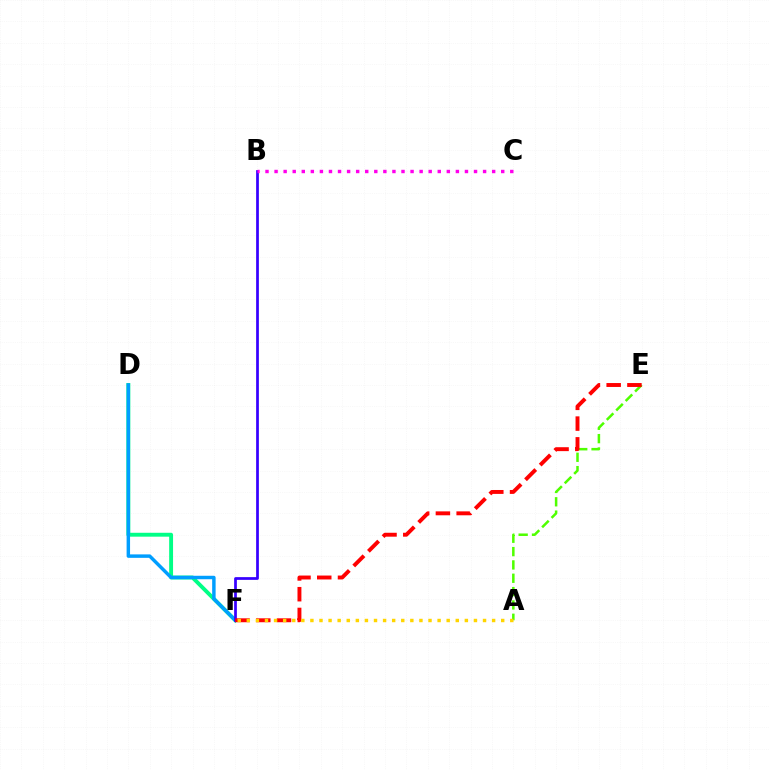{('D', 'F'): [{'color': '#00ff86', 'line_style': 'solid', 'thickness': 2.8}, {'color': '#009eff', 'line_style': 'solid', 'thickness': 2.49}], ('A', 'E'): [{'color': '#4fff00', 'line_style': 'dashed', 'thickness': 1.81}], ('B', 'F'): [{'color': '#3700ff', 'line_style': 'solid', 'thickness': 1.97}], ('E', 'F'): [{'color': '#ff0000', 'line_style': 'dashed', 'thickness': 2.82}], ('B', 'C'): [{'color': '#ff00ed', 'line_style': 'dotted', 'thickness': 2.46}], ('A', 'F'): [{'color': '#ffd500', 'line_style': 'dotted', 'thickness': 2.47}]}